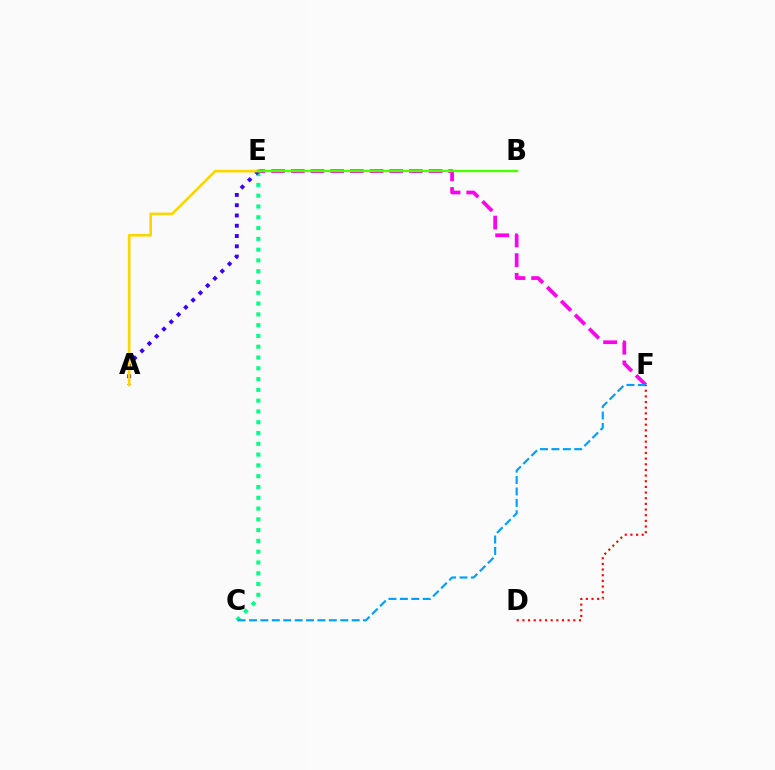{('E', 'F'): [{'color': '#ff00ed', 'line_style': 'dashed', 'thickness': 2.67}], ('C', 'E'): [{'color': '#00ff86', 'line_style': 'dotted', 'thickness': 2.93}], ('C', 'F'): [{'color': '#009eff', 'line_style': 'dashed', 'thickness': 1.55}], ('A', 'E'): [{'color': '#3700ff', 'line_style': 'dotted', 'thickness': 2.79}, {'color': '#ffd500', 'line_style': 'solid', 'thickness': 1.9}], ('D', 'F'): [{'color': '#ff0000', 'line_style': 'dotted', 'thickness': 1.54}], ('B', 'E'): [{'color': '#4fff00', 'line_style': 'solid', 'thickness': 1.71}]}